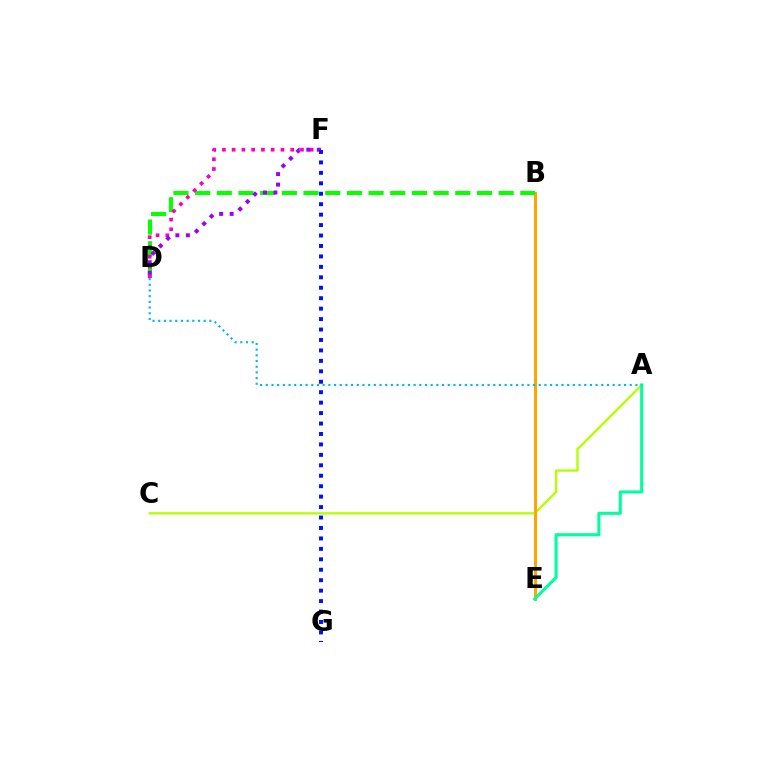{('A', 'C'): [{'color': '#b3ff00', 'line_style': 'solid', 'thickness': 1.67}], ('B', 'E'): [{'color': '#ff0000', 'line_style': 'dotted', 'thickness': 2.03}, {'color': '#ffa500', 'line_style': 'solid', 'thickness': 2.18}], ('B', 'D'): [{'color': '#08ff00', 'line_style': 'dashed', 'thickness': 2.95}], ('D', 'F'): [{'color': '#ff00bd', 'line_style': 'dotted', 'thickness': 2.65}, {'color': '#9b00ff', 'line_style': 'dotted', 'thickness': 2.86}], ('A', 'E'): [{'color': '#00ff9d', 'line_style': 'solid', 'thickness': 2.21}], ('F', 'G'): [{'color': '#0010ff', 'line_style': 'dotted', 'thickness': 2.84}], ('A', 'D'): [{'color': '#00b5ff', 'line_style': 'dotted', 'thickness': 1.55}]}